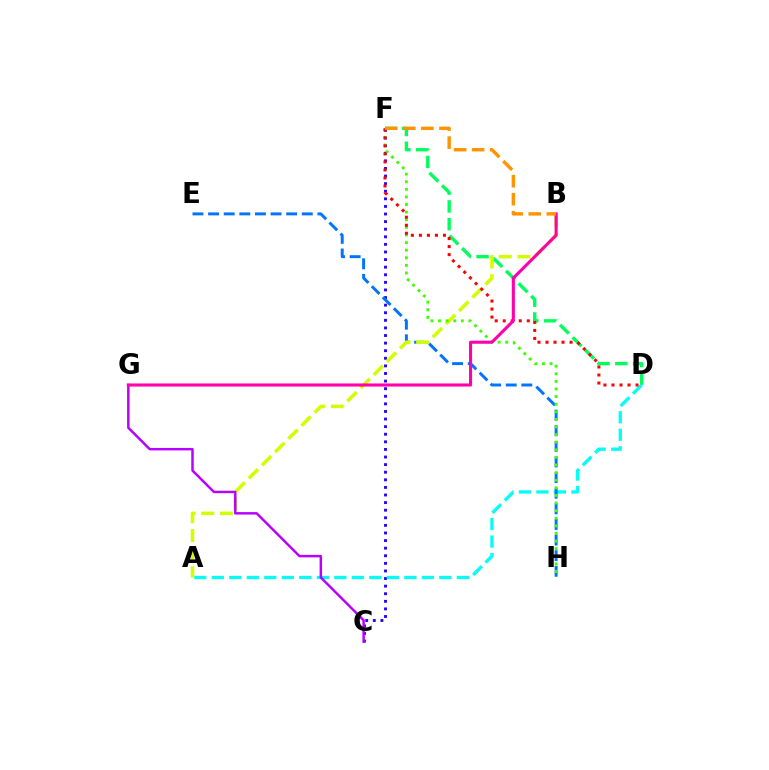{('C', 'F'): [{'color': '#2500ff', 'line_style': 'dotted', 'thickness': 2.06}], ('D', 'F'): [{'color': '#00ff5c', 'line_style': 'dashed', 'thickness': 2.42}, {'color': '#ff0000', 'line_style': 'dotted', 'thickness': 2.18}], ('A', 'D'): [{'color': '#00fff6', 'line_style': 'dashed', 'thickness': 2.38}], ('E', 'H'): [{'color': '#0074ff', 'line_style': 'dashed', 'thickness': 2.12}], ('A', 'B'): [{'color': '#d1ff00', 'line_style': 'dashed', 'thickness': 2.53}], ('C', 'G'): [{'color': '#b900ff', 'line_style': 'solid', 'thickness': 1.78}], ('F', 'H'): [{'color': '#3dff00', 'line_style': 'dotted', 'thickness': 2.07}], ('B', 'G'): [{'color': '#ff00ac', 'line_style': 'solid', 'thickness': 2.21}], ('B', 'F'): [{'color': '#ff9400', 'line_style': 'dashed', 'thickness': 2.45}]}